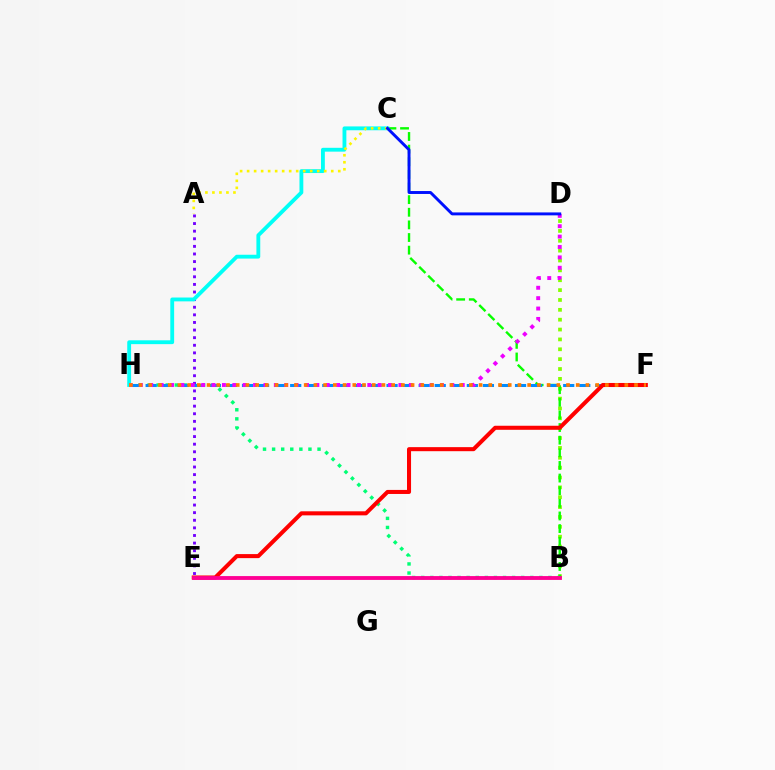{('B', 'D'): [{'color': '#84ff00', 'line_style': 'dotted', 'thickness': 2.68}], ('B', 'C'): [{'color': '#08ff00', 'line_style': 'dashed', 'thickness': 1.72}], ('B', 'H'): [{'color': '#00ff74', 'line_style': 'dotted', 'thickness': 2.47}], ('A', 'E'): [{'color': '#7200ff', 'line_style': 'dotted', 'thickness': 2.07}], ('F', 'H'): [{'color': '#008cff', 'line_style': 'dashed', 'thickness': 2.18}, {'color': '#ff7c00', 'line_style': 'dotted', 'thickness': 2.64}], ('C', 'H'): [{'color': '#00fff6', 'line_style': 'solid', 'thickness': 2.76}], ('A', 'C'): [{'color': '#fcf500', 'line_style': 'dotted', 'thickness': 1.9}], ('D', 'H'): [{'color': '#ee00ff', 'line_style': 'dotted', 'thickness': 2.82}], ('E', 'F'): [{'color': '#ff0000', 'line_style': 'solid', 'thickness': 2.91}], ('C', 'D'): [{'color': '#0010ff', 'line_style': 'solid', 'thickness': 2.11}], ('B', 'E'): [{'color': '#ff0094', 'line_style': 'solid', 'thickness': 2.77}]}